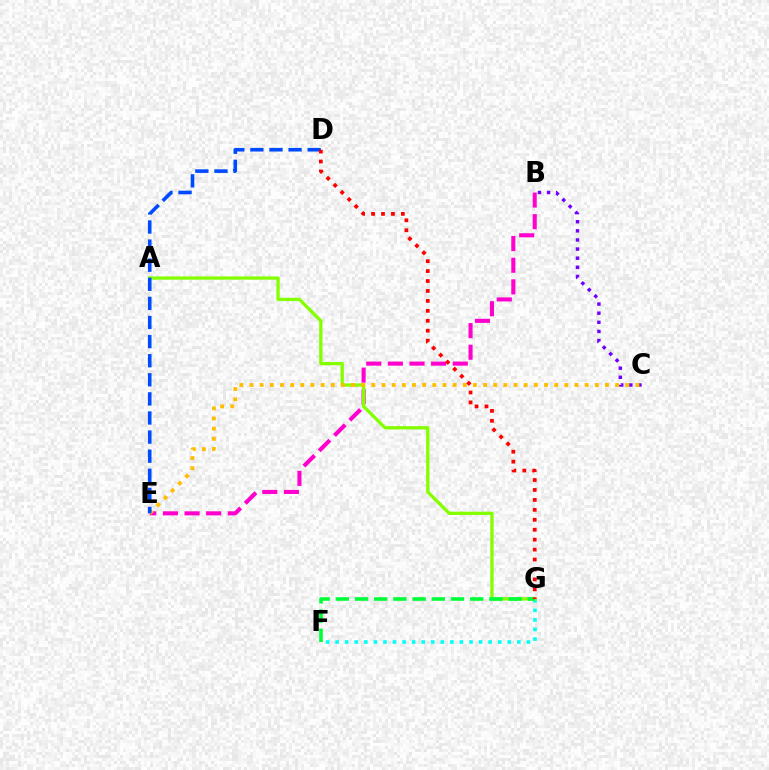{('B', 'E'): [{'color': '#ff00cf', 'line_style': 'dashed', 'thickness': 2.94}], ('F', 'G'): [{'color': '#00fff6', 'line_style': 'dotted', 'thickness': 2.6}, {'color': '#00ff39', 'line_style': 'dashed', 'thickness': 2.61}], ('A', 'G'): [{'color': '#84ff00', 'line_style': 'solid', 'thickness': 2.38}], ('B', 'C'): [{'color': '#7200ff', 'line_style': 'dotted', 'thickness': 2.48}], ('C', 'E'): [{'color': '#ffbd00', 'line_style': 'dotted', 'thickness': 2.76}], ('D', 'E'): [{'color': '#004bff', 'line_style': 'dashed', 'thickness': 2.59}], ('D', 'G'): [{'color': '#ff0000', 'line_style': 'dotted', 'thickness': 2.7}]}